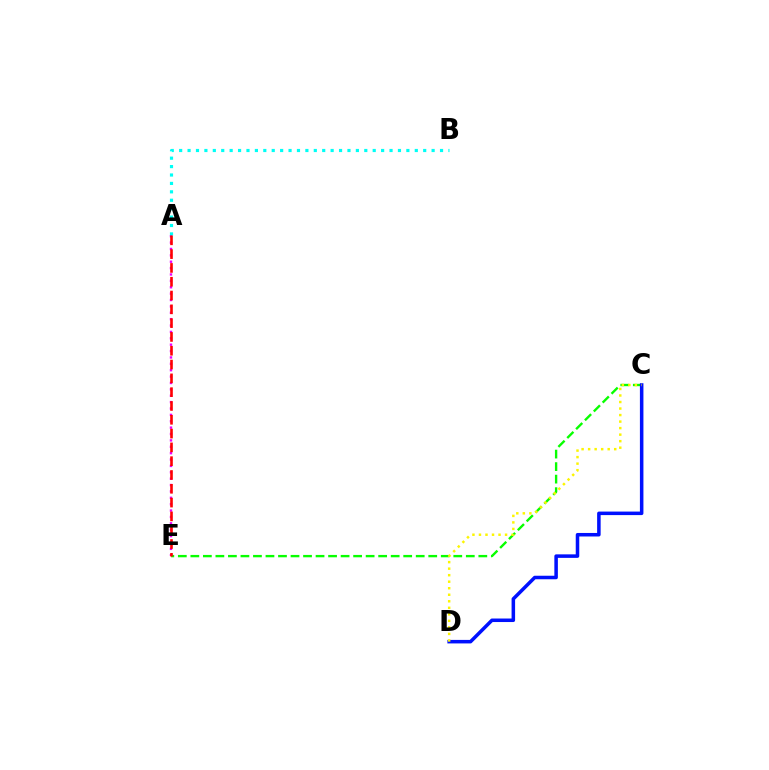{('A', 'E'): [{'color': '#ee00ff', 'line_style': 'dotted', 'thickness': 1.73}, {'color': '#ff0000', 'line_style': 'dashed', 'thickness': 1.88}], ('A', 'B'): [{'color': '#00fff6', 'line_style': 'dotted', 'thickness': 2.29}], ('C', 'E'): [{'color': '#08ff00', 'line_style': 'dashed', 'thickness': 1.7}], ('C', 'D'): [{'color': '#0010ff', 'line_style': 'solid', 'thickness': 2.54}, {'color': '#fcf500', 'line_style': 'dotted', 'thickness': 1.77}]}